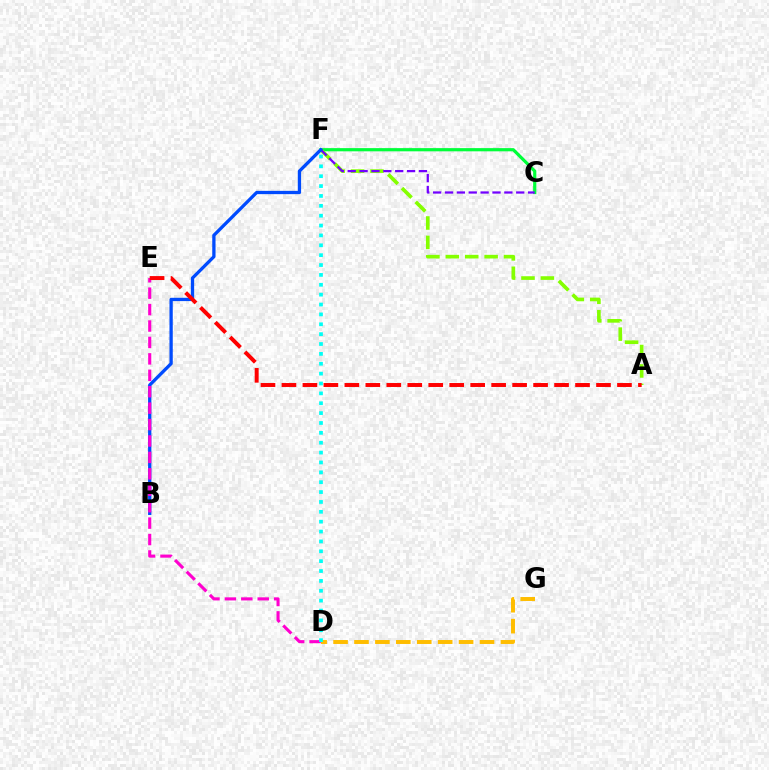{('C', 'F'): [{'color': '#00ff39', 'line_style': 'solid', 'thickness': 2.3}, {'color': '#7200ff', 'line_style': 'dashed', 'thickness': 1.61}], ('A', 'F'): [{'color': '#84ff00', 'line_style': 'dashed', 'thickness': 2.64}], ('D', 'G'): [{'color': '#ffbd00', 'line_style': 'dashed', 'thickness': 2.84}], ('B', 'F'): [{'color': '#004bff', 'line_style': 'solid', 'thickness': 2.37}], ('D', 'E'): [{'color': '#ff00cf', 'line_style': 'dashed', 'thickness': 2.23}], ('D', 'F'): [{'color': '#00fff6', 'line_style': 'dotted', 'thickness': 2.68}], ('A', 'E'): [{'color': '#ff0000', 'line_style': 'dashed', 'thickness': 2.85}]}